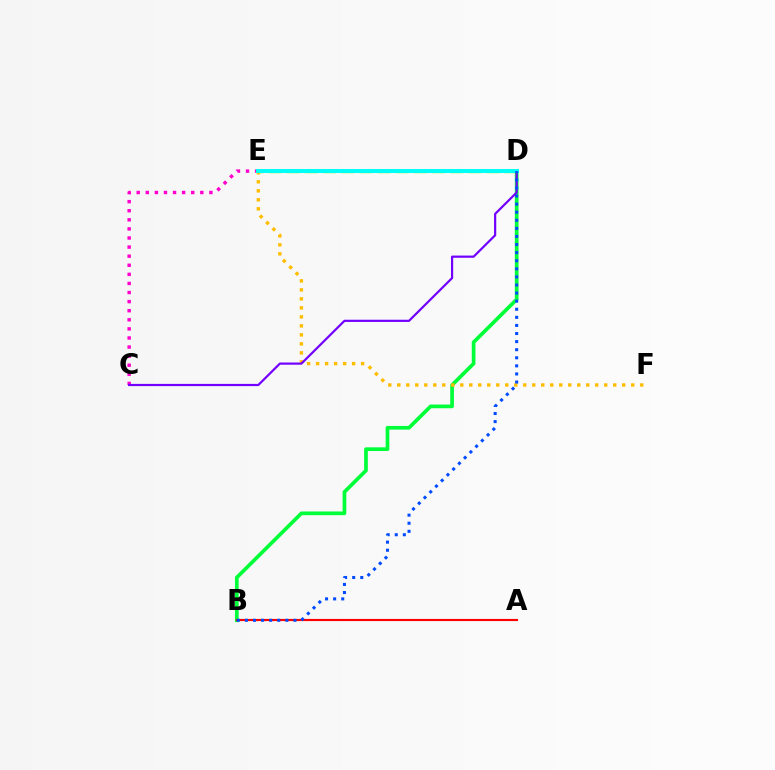{('B', 'D'): [{'color': '#00ff39', 'line_style': 'solid', 'thickness': 2.66}, {'color': '#004bff', 'line_style': 'dotted', 'thickness': 2.2}], ('C', 'E'): [{'color': '#ff00cf', 'line_style': 'dotted', 'thickness': 2.47}], ('E', 'F'): [{'color': '#ffbd00', 'line_style': 'dotted', 'thickness': 2.44}], ('A', 'B'): [{'color': '#ff0000', 'line_style': 'solid', 'thickness': 1.54}], ('C', 'D'): [{'color': '#7200ff', 'line_style': 'solid', 'thickness': 1.58}], ('D', 'E'): [{'color': '#84ff00', 'line_style': 'dashed', 'thickness': 2.47}, {'color': '#00fff6', 'line_style': 'solid', 'thickness': 2.9}]}